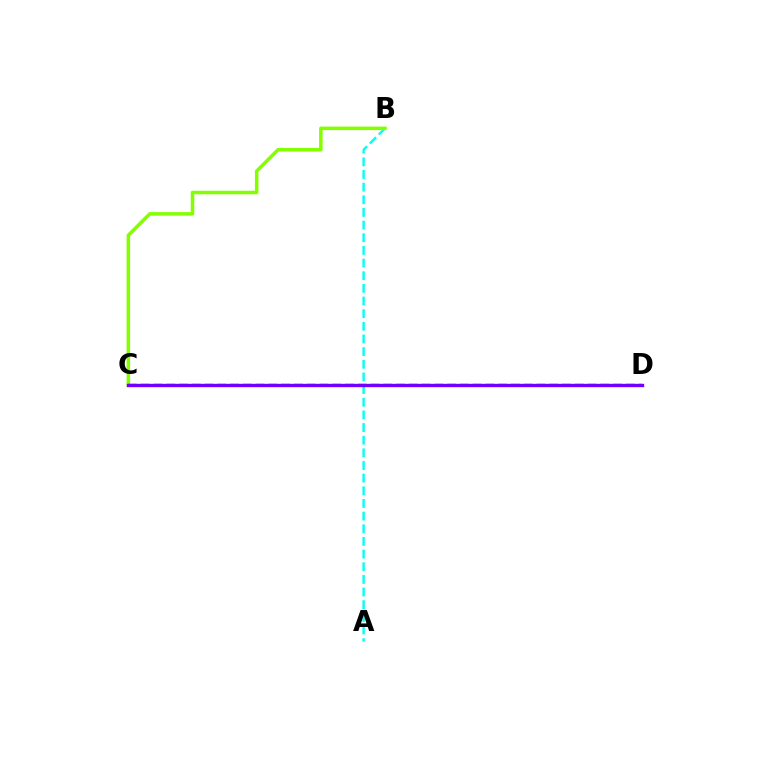{('A', 'B'): [{'color': '#00fff6', 'line_style': 'dashed', 'thickness': 1.72}], ('B', 'C'): [{'color': '#84ff00', 'line_style': 'solid', 'thickness': 2.53}], ('C', 'D'): [{'color': '#ff0000', 'line_style': 'dashed', 'thickness': 1.73}, {'color': '#7200ff', 'line_style': 'solid', 'thickness': 2.42}]}